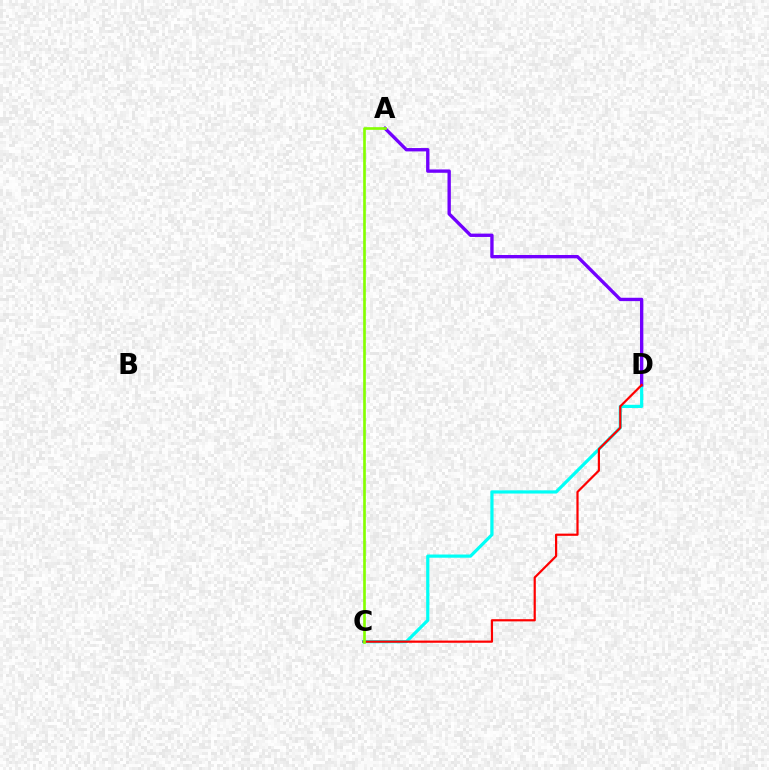{('C', 'D'): [{'color': '#00fff6', 'line_style': 'solid', 'thickness': 2.3}, {'color': '#ff0000', 'line_style': 'solid', 'thickness': 1.58}], ('A', 'D'): [{'color': '#7200ff', 'line_style': 'solid', 'thickness': 2.41}], ('A', 'C'): [{'color': '#84ff00', 'line_style': 'solid', 'thickness': 1.92}]}